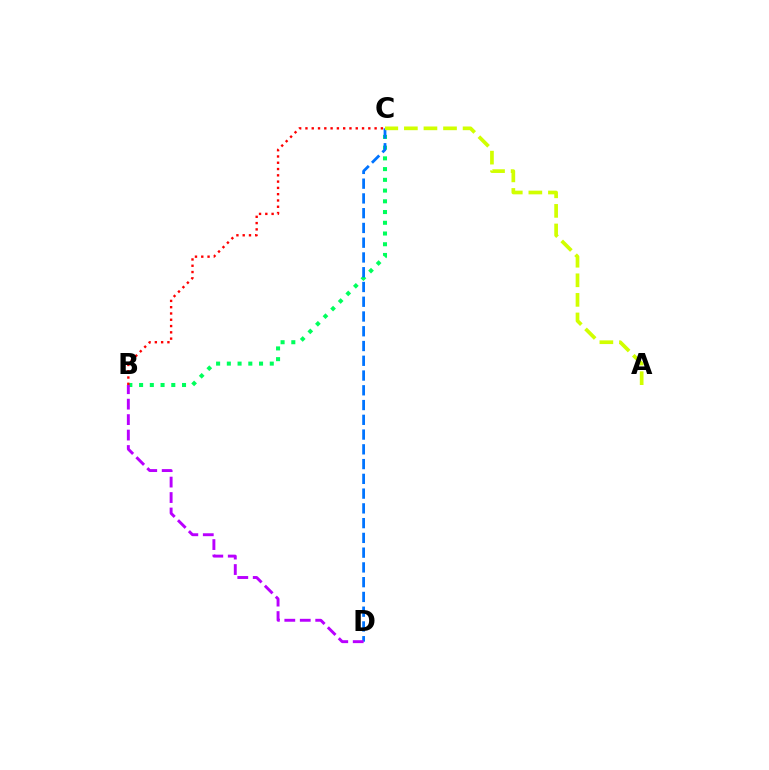{('B', 'C'): [{'color': '#00ff5c', 'line_style': 'dotted', 'thickness': 2.92}, {'color': '#ff0000', 'line_style': 'dotted', 'thickness': 1.71}], ('C', 'D'): [{'color': '#0074ff', 'line_style': 'dashed', 'thickness': 2.01}], ('B', 'D'): [{'color': '#b900ff', 'line_style': 'dashed', 'thickness': 2.1}], ('A', 'C'): [{'color': '#d1ff00', 'line_style': 'dashed', 'thickness': 2.66}]}